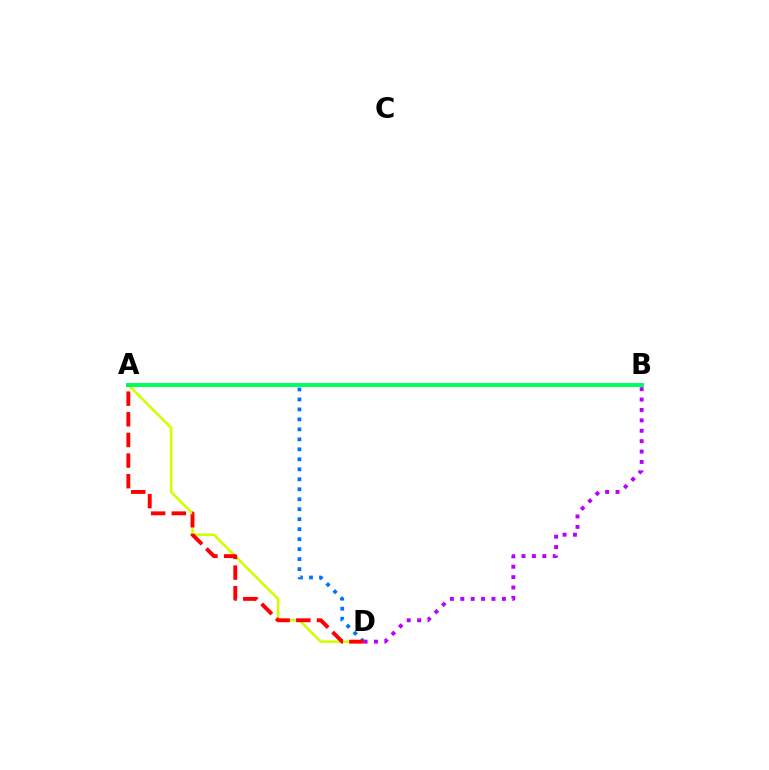{('A', 'D'): [{'color': '#d1ff00', 'line_style': 'solid', 'thickness': 1.88}, {'color': '#0074ff', 'line_style': 'dotted', 'thickness': 2.71}, {'color': '#ff0000', 'line_style': 'dashed', 'thickness': 2.8}], ('B', 'D'): [{'color': '#b900ff', 'line_style': 'dotted', 'thickness': 2.83}], ('A', 'B'): [{'color': '#00ff5c', 'line_style': 'solid', 'thickness': 2.86}]}